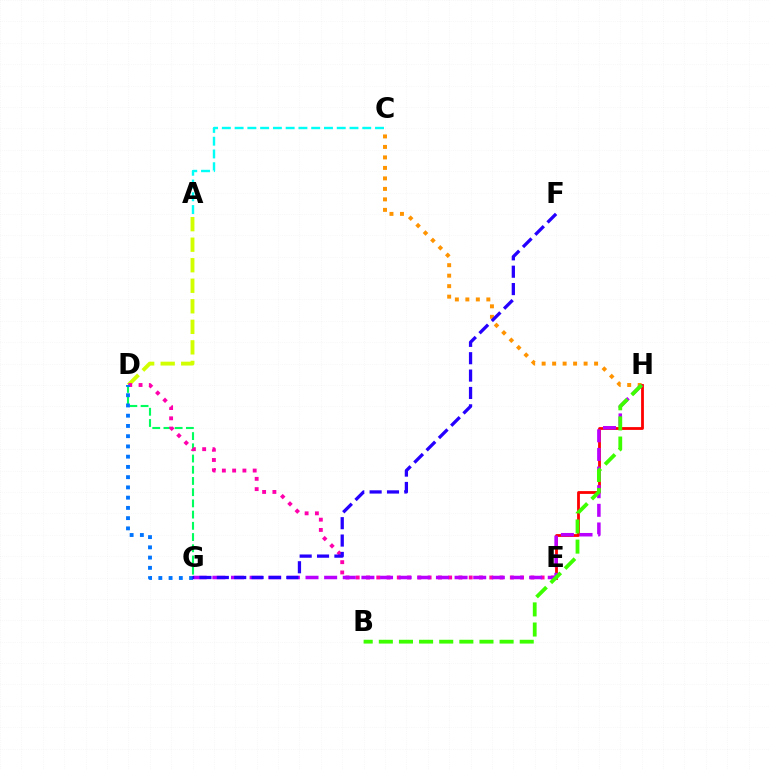{('A', 'D'): [{'color': '#d1ff00', 'line_style': 'dashed', 'thickness': 2.79}], ('A', 'C'): [{'color': '#00fff6', 'line_style': 'dashed', 'thickness': 1.73}], ('D', 'G'): [{'color': '#00ff5c', 'line_style': 'dashed', 'thickness': 1.52}, {'color': '#0074ff', 'line_style': 'dotted', 'thickness': 2.78}], ('C', 'H'): [{'color': '#ff9400', 'line_style': 'dotted', 'thickness': 2.85}], ('E', 'H'): [{'color': '#ff0000', 'line_style': 'solid', 'thickness': 2.01}], ('D', 'E'): [{'color': '#ff00ac', 'line_style': 'dotted', 'thickness': 2.79}], ('G', 'H'): [{'color': '#b900ff', 'line_style': 'dashed', 'thickness': 2.53}], ('B', 'H'): [{'color': '#3dff00', 'line_style': 'dashed', 'thickness': 2.73}], ('F', 'G'): [{'color': '#2500ff', 'line_style': 'dashed', 'thickness': 2.36}]}